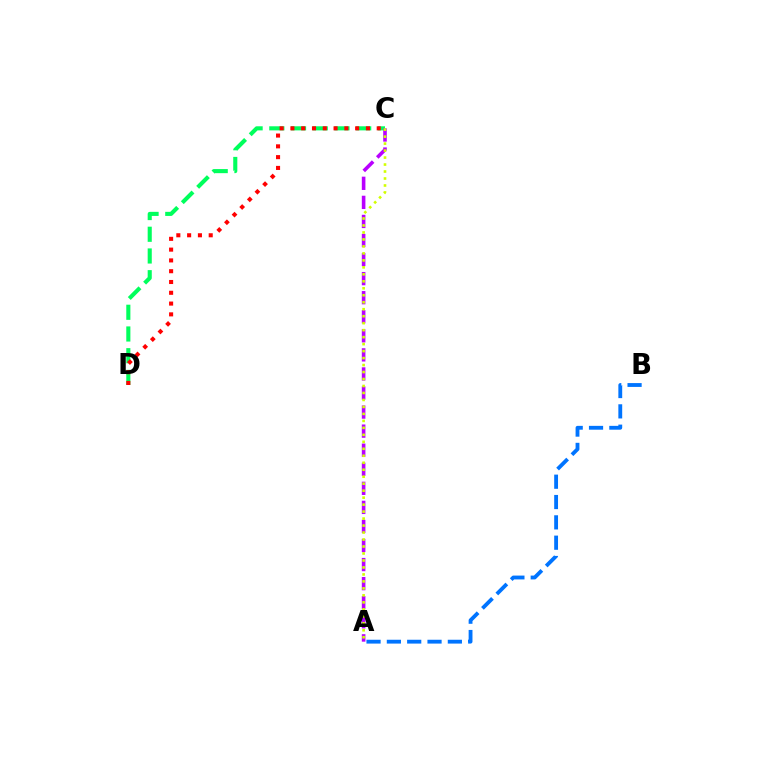{('C', 'D'): [{'color': '#00ff5c', 'line_style': 'dashed', 'thickness': 2.95}, {'color': '#ff0000', 'line_style': 'dotted', 'thickness': 2.93}], ('A', 'B'): [{'color': '#0074ff', 'line_style': 'dashed', 'thickness': 2.76}], ('A', 'C'): [{'color': '#b900ff', 'line_style': 'dashed', 'thickness': 2.59}, {'color': '#d1ff00', 'line_style': 'dotted', 'thickness': 1.9}]}